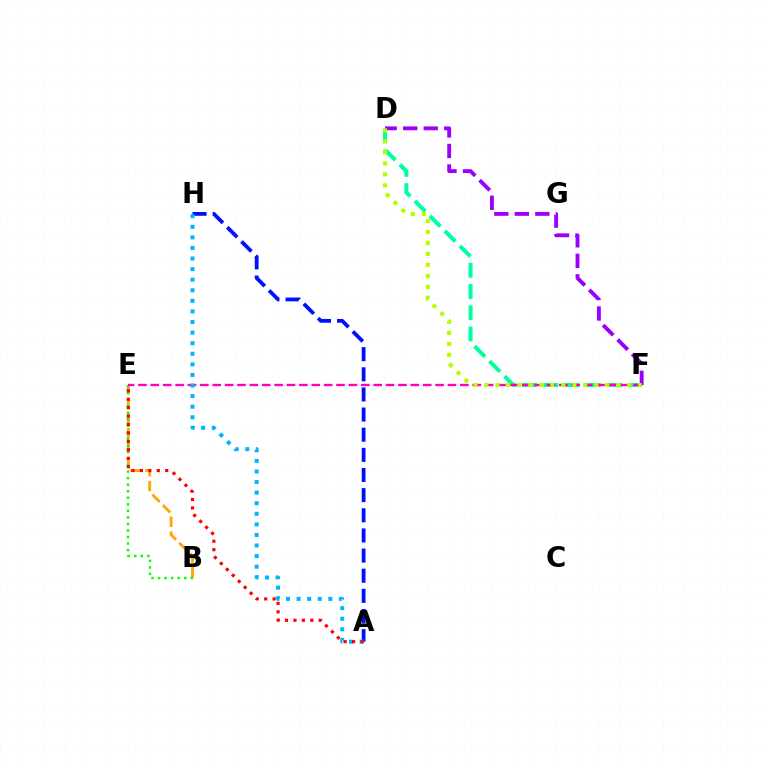{('B', 'E'): [{'color': '#ffa500', 'line_style': 'dashed', 'thickness': 2.02}, {'color': '#08ff00', 'line_style': 'dotted', 'thickness': 1.78}], ('D', 'F'): [{'color': '#00ff9d', 'line_style': 'dashed', 'thickness': 2.89}, {'color': '#9b00ff', 'line_style': 'dashed', 'thickness': 2.79}, {'color': '#b3ff00', 'line_style': 'dotted', 'thickness': 2.98}], ('A', 'H'): [{'color': '#0010ff', 'line_style': 'dashed', 'thickness': 2.74}, {'color': '#00b5ff', 'line_style': 'dotted', 'thickness': 2.88}], ('E', 'F'): [{'color': '#ff00bd', 'line_style': 'dashed', 'thickness': 1.68}], ('A', 'E'): [{'color': '#ff0000', 'line_style': 'dotted', 'thickness': 2.29}]}